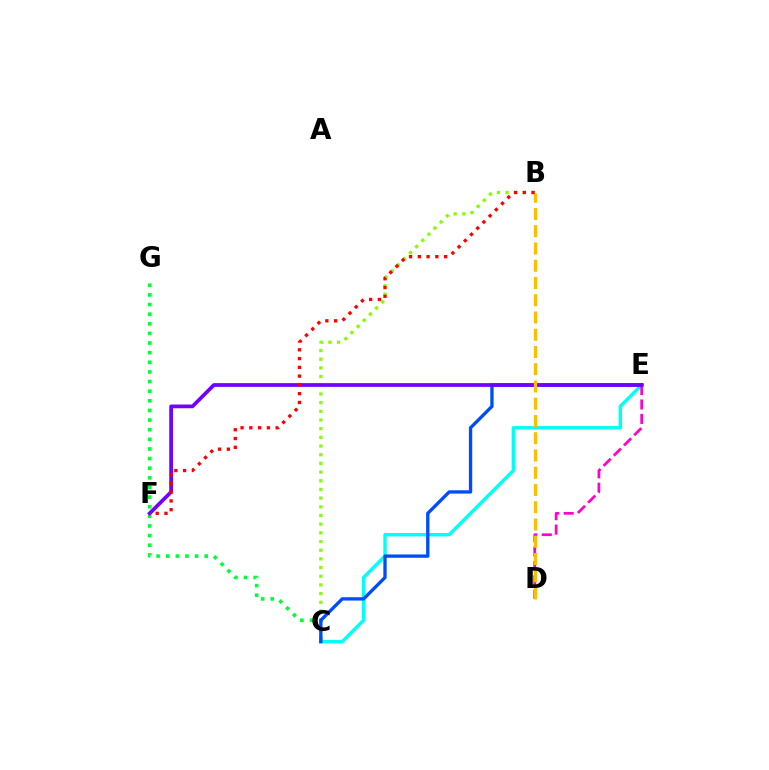{('B', 'C'): [{'color': '#84ff00', 'line_style': 'dotted', 'thickness': 2.36}], ('C', 'E'): [{'color': '#00fff6', 'line_style': 'solid', 'thickness': 2.46}, {'color': '#004bff', 'line_style': 'solid', 'thickness': 2.39}], ('C', 'G'): [{'color': '#00ff39', 'line_style': 'dotted', 'thickness': 2.62}], ('D', 'E'): [{'color': '#ff00cf', 'line_style': 'dashed', 'thickness': 1.96}], ('E', 'F'): [{'color': '#7200ff', 'line_style': 'solid', 'thickness': 2.69}], ('B', 'D'): [{'color': '#ffbd00', 'line_style': 'dashed', 'thickness': 2.34}], ('B', 'F'): [{'color': '#ff0000', 'line_style': 'dotted', 'thickness': 2.38}]}